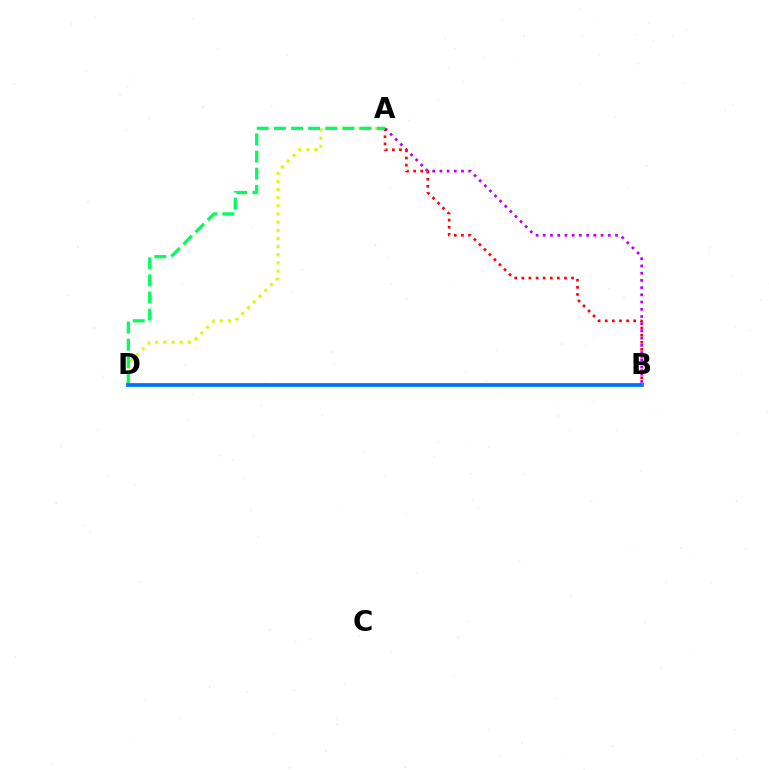{('A', 'D'): [{'color': '#d1ff00', 'line_style': 'dotted', 'thickness': 2.22}, {'color': '#00ff5c', 'line_style': 'dashed', 'thickness': 2.33}], ('A', 'B'): [{'color': '#b900ff', 'line_style': 'dotted', 'thickness': 1.96}, {'color': '#ff0000', 'line_style': 'dotted', 'thickness': 1.93}], ('B', 'D'): [{'color': '#0074ff', 'line_style': 'solid', 'thickness': 2.7}]}